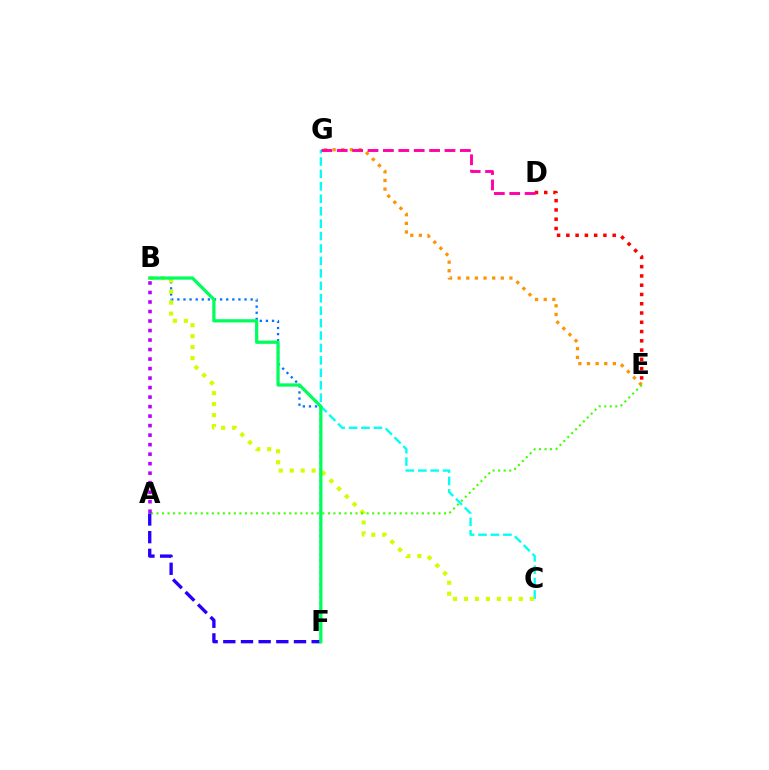{('B', 'F'): [{'color': '#0074ff', 'line_style': 'dotted', 'thickness': 1.66}, {'color': '#00ff5c', 'line_style': 'solid', 'thickness': 2.34}], ('E', 'G'): [{'color': '#ff9400', 'line_style': 'dotted', 'thickness': 2.34}], ('C', 'G'): [{'color': '#00fff6', 'line_style': 'dashed', 'thickness': 1.69}], ('B', 'C'): [{'color': '#d1ff00', 'line_style': 'dotted', 'thickness': 2.98}], ('A', 'E'): [{'color': '#3dff00', 'line_style': 'dotted', 'thickness': 1.5}], ('A', 'F'): [{'color': '#2500ff', 'line_style': 'dashed', 'thickness': 2.4}], ('D', 'E'): [{'color': '#ff0000', 'line_style': 'dotted', 'thickness': 2.52}], ('D', 'G'): [{'color': '#ff00ac', 'line_style': 'dashed', 'thickness': 2.09}], ('A', 'B'): [{'color': '#b900ff', 'line_style': 'dotted', 'thickness': 2.58}]}